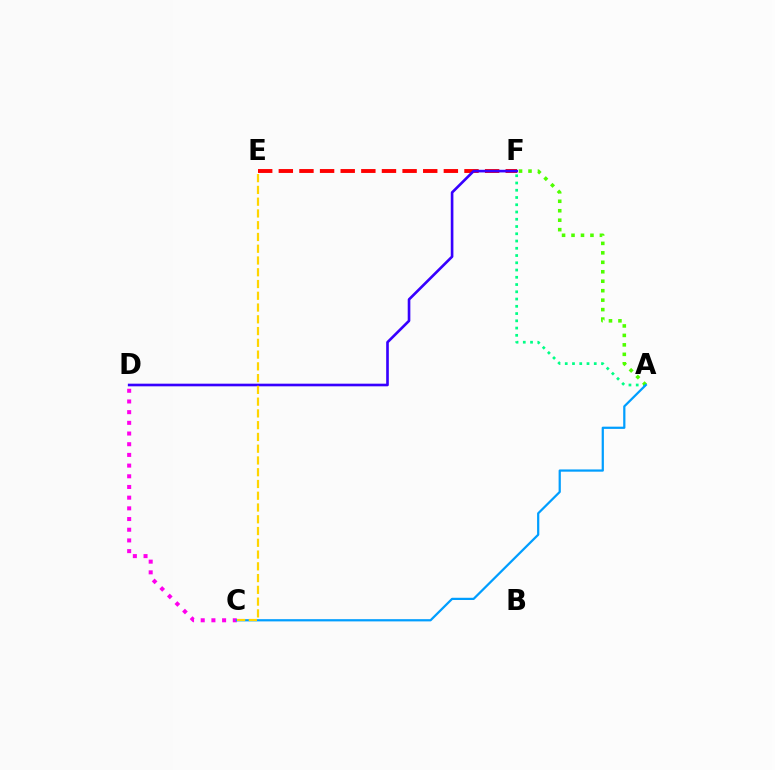{('A', 'F'): [{'color': '#00ff86', 'line_style': 'dotted', 'thickness': 1.97}, {'color': '#4fff00', 'line_style': 'dotted', 'thickness': 2.57}], ('E', 'F'): [{'color': '#ff0000', 'line_style': 'dashed', 'thickness': 2.8}], ('C', 'D'): [{'color': '#ff00ed', 'line_style': 'dotted', 'thickness': 2.9}], ('A', 'C'): [{'color': '#009eff', 'line_style': 'solid', 'thickness': 1.61}], ('D', 'F'): [{'color': '#3700ff', 'line_style': 'solid', 'thickness': 1.9}], ('C', 'E'): [{'color': '#ffd500', 'line_style': 'dashed', 'thickness': 1.6}]}